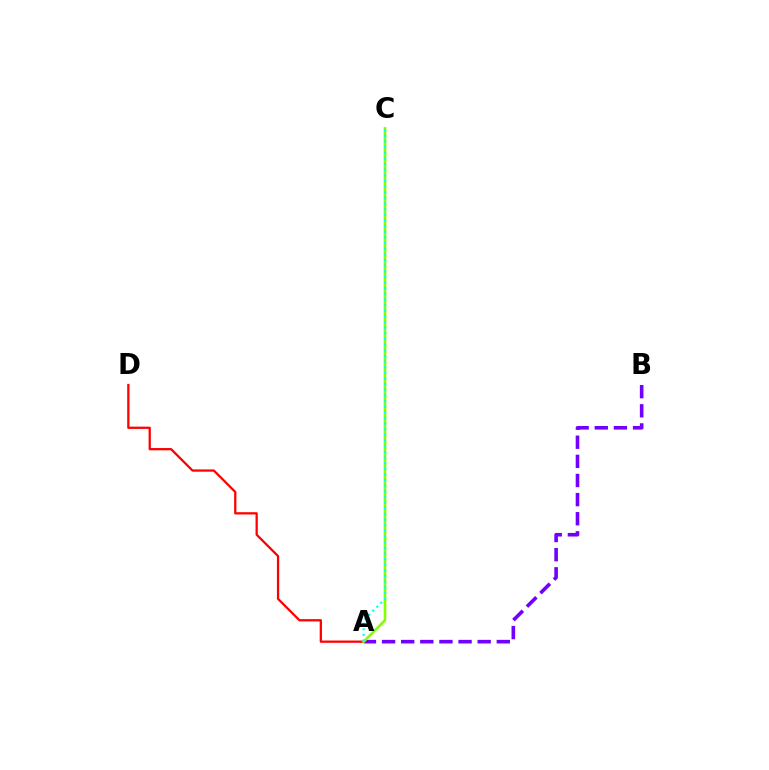{('A', 'B'): [{'color': '#7200ff', 'line_style': 'dashed', 'thickness': 2.6}], ('A', 'D'): [{'color': '#ff0000', 'line_style': 'solid', 'thickness': 1.63}], ('A', 'C'): [{'color': '#84ff00', 'line_style': 'solid', 'thickness': 1.88}, {'color': '#00fff6', 'line_style': 'dotted', 'thickness': 1.53}]}